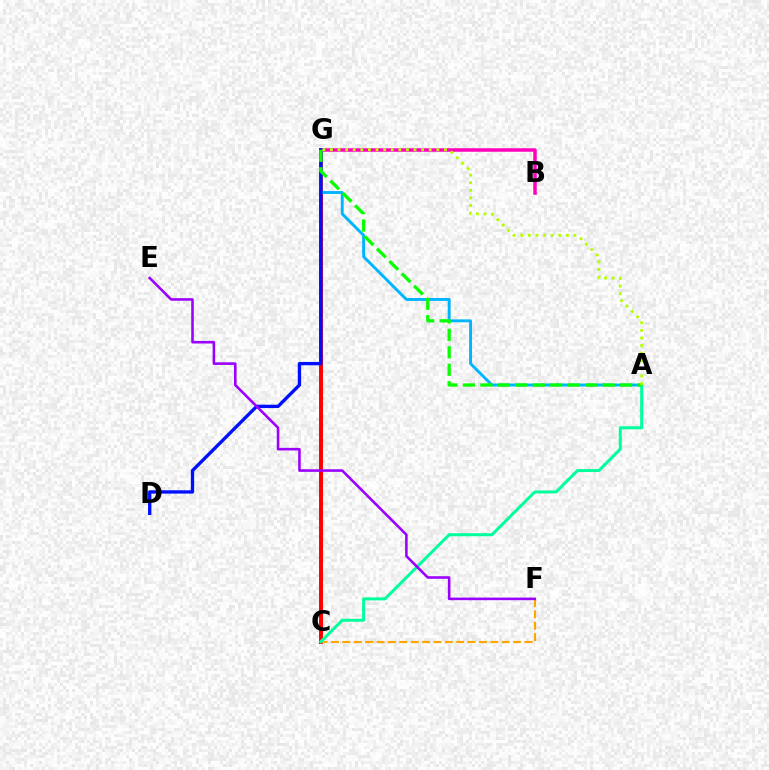{('C', 'G'): [{'color': '#ff0000', 'line_style': 'solid', 'thickness': 2.84}], ('A', 'G'): [{'color': '#00b5ff', 'line_style': 'solid', 'thickness': 2.08}, {'color': '#08ff00', 'line_style': 'dashed', 'thickness': 2.37}, {'color': '#b3ff00', 'line_style': 'dotted', 'thickness': 2.06}], ('C', 'F'): [{'color': '#ffa500', 'line_style': 'dashed', 'thickness': 1.55}], ('B', 'G'): [{'color': '#ff00bd', 'line_style': 'solid', 'thickness': 2.52}], ('A', 'C'): [{'color': '#00ff9d', 'line_style': 'solid', 'thickness': 2.16}], ('D', 'G'): [{'color': '#0010ff', 'line_style': 'solid', 'thickness': 2.4}], ('E', 'F'): [{'color': '#9b00ff', 'line_style': 'solid', 'thickness': 1.86}]}